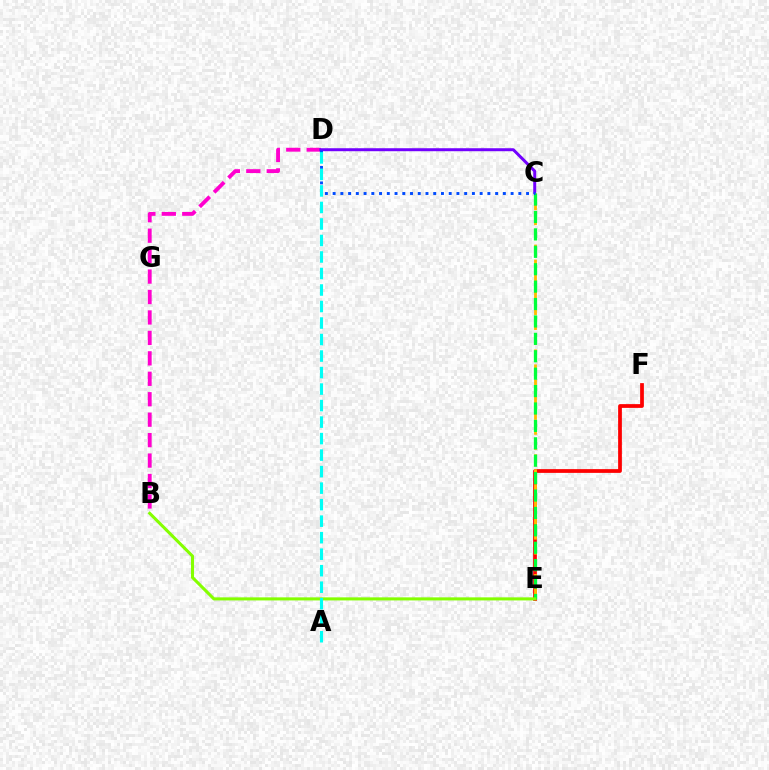{('B', 'D'): [{'color': '#ff00cf', 'line_style': 'dashed', 'thickness': 2.78}], ('E', 'F'): [{'color': '#ff0000', 'line_style': 'solid', 'thickness': 2.7}], ('C', 'D'): [{'color': '#7200ff', 'line_style': 'solid', 'thickness': 2.15}, {'color': '#004bff', 'line_style': 'dotted', 'thickness': 2.1}], ('C', 'E'): [{'color': '#ffbd00', 'line_style': 'dashed', 'thickness': 2.03}, {'color': '#00ff39', 'line_style': 'dashed', 'thickness': 2.37}], ('B', 'E'): [{'color': '#84ff00', 'line_style': 'solid', 'thickness': 2.2}], ('A', 'D'): [{'color': '#00fff6', 'line_style': 'dashed', 'thickness': 2.24}]}